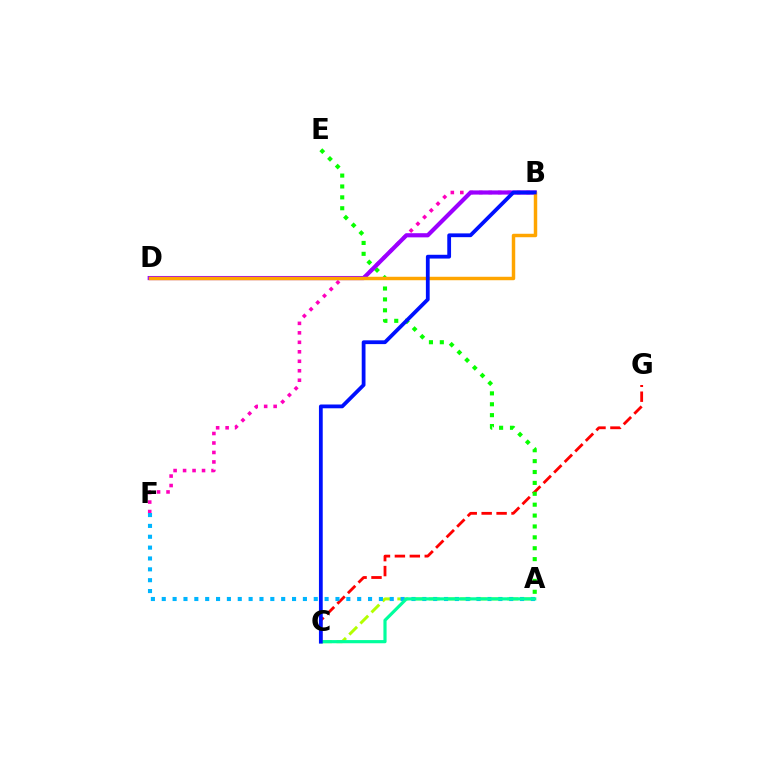{('A', 'C'): [{'color': '#b3ff00', 'line_style': 'dashed', 'thickness': 2.13}, {'color': '#00ff9d', 'line_style': 'solid', 'thickness': 2.29}], ('C', 'G'): [{'color': '#ff0000', 'line_style': 'dashed', 'thickness': 2.03}], ('B', 'F'): [{'color': '#ff00bd', 'line_style': 'dotted', 'thickness': 2.58}], ('A', 'E'): [{'color': '#08ff00', 'line_style': 'dotted', 'thickness': 2.96}], ('A', 'F'): [{'color': '#00b5ff', 'line_style': 'dotted', 'thickness': 2.95}], ('B', 'D'): [{'color': '#9b00ff', 'line_style': 'solid', 'thickness': 2.99}, {'color': '#ffa500', 'line_style': 'solid', 'thickness': 2.49}], ('B', 'C'): [{'color': '#0010ff', 'line_style': 'solid', 'thickness': 2.72}]}